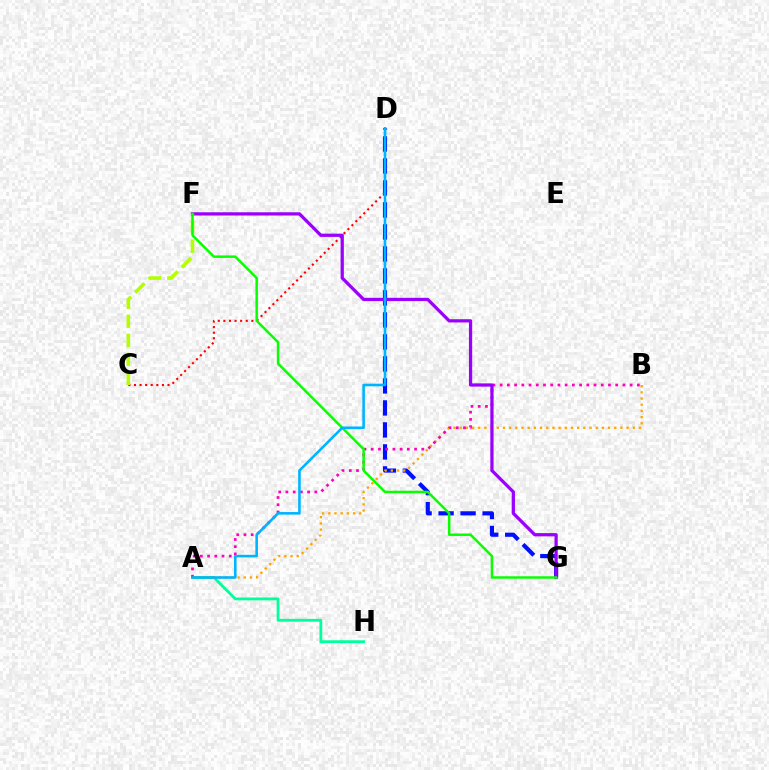{('A', 'H'): [{'color': '#00ff9d', 'line_style': 'solid', 'thickness': 2.02}], ('D', 'G'): [{'color': '#0010ff', 'line_style': 'dashed', 'thickness': 2.99}], ('C', 'D'): [{'color': '#ff0000', 'line_style': 'dotted', 'thickness': 1.52}], ('A', 'B'): [{'color': '#ffa500', 'line_style': 'dotted', 'thickness': 1.68}, {'color': '#ff00bd', 'line_style': 'dotted', 'thickness': 1.96}], ('F', 'G'): [{'color': '#9b00ff', 'line_style': 'solid', 'thickness': 2.34}, {'color': '#08ff00', 'line_style': 'solid', 'thickness': 1.79}], ('C', 'F'): [{'color': '#b3ff00', 'line_style': 'dashed', 'thickness': 2.59}], ('A', 'D'): [{'color': '#00b5ff', 'line_style': 'solid', 'thickness': 1.87}]}